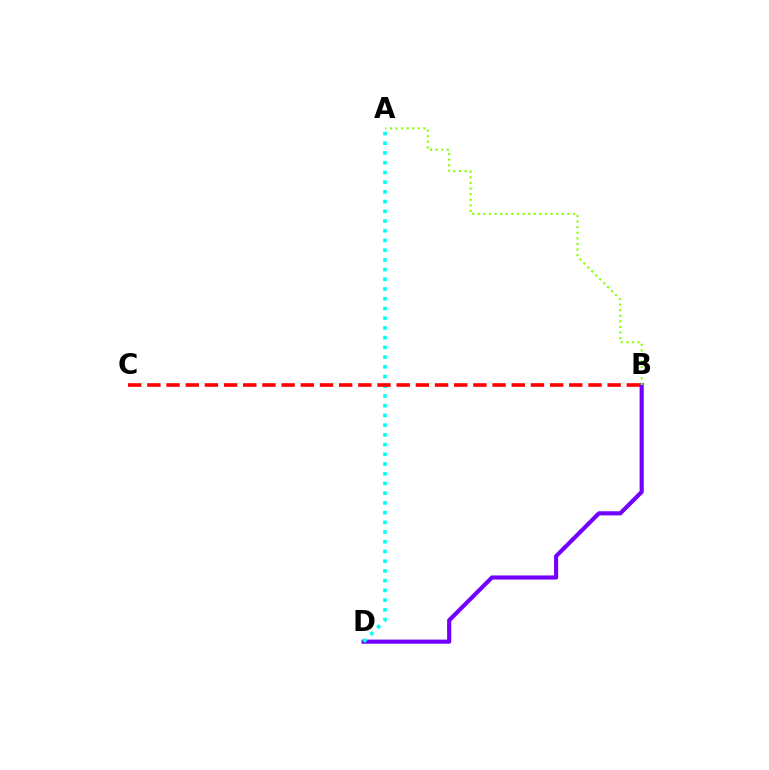{('B', 'D'): [{'color': '#7200ff', 'line_style': 'solid', 'thickness': 2.97}], ('A', 'D'): [{'color': '#00fff6', 'line_style': 'dotted', 'thickness': 2.64}], ('A', 'B'): [{'color': '#84ff00', 'line_style': 'dotted', 'thickness': 1.52}], ('B', 'C'): [{'color': '#ff0000', 'line_style': 'dashed', 'thickness': 2.61}]}